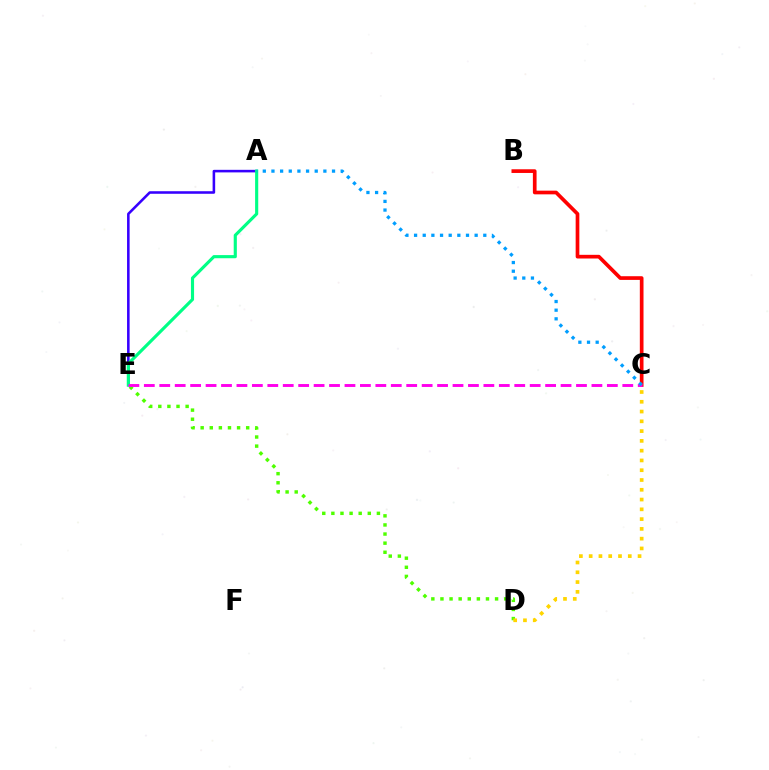{('A', 'E'): [{'color': '#3700ff', 'line_style': 'solid', 'thickness': 1.85}, {'color': '#00ff86', 'line_style': 'solid', 'thickness': 2.26}], ('B', 'C'): [{'color': '#ff0000', 'line_style': 'solid', 'thickness': 2.65}], ('D', 'E'): [{'color': '#4fff00', 'line_style': 'dotted', 'thickness': 2.47}], ('C', 'E'): [{'color': '#ff00ed', 'line_style': 'dashed', 'thickness': 2.1}], ('C', 'D'): [{'color': '#ffd500', 'line_style': 'dotted', 'thickness': 2.66}], ('A', 'C'): [{'color': '#009eff', 'line_style': 'dotted', 'thickness': 2.35}]}